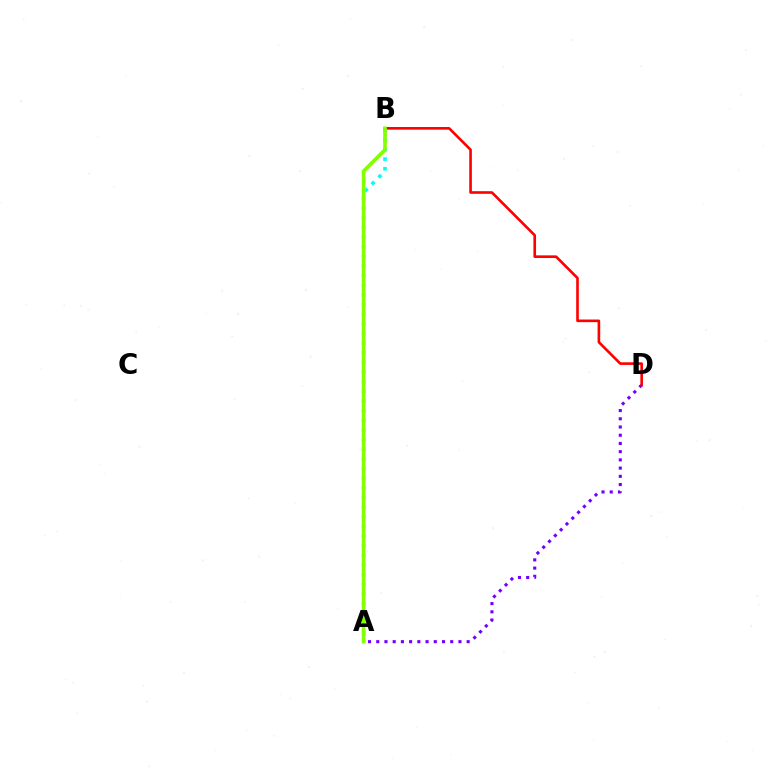{('A', 'D'): [{'color': '#7200ff', 'line_style': 'dotted', 'thickness': 2.23}], ('B', 'D'): [{'color': '#ff0000', 'line_style': 'solid', 'thickness': 1.89}], ('A', 'B'): [{'color': '#00fff6', 'line_style': 'dotted', 'thickness': 2.62}, {'color': '#84ff00', 'line_style': 'solid', 'thickness': 2.62}]}